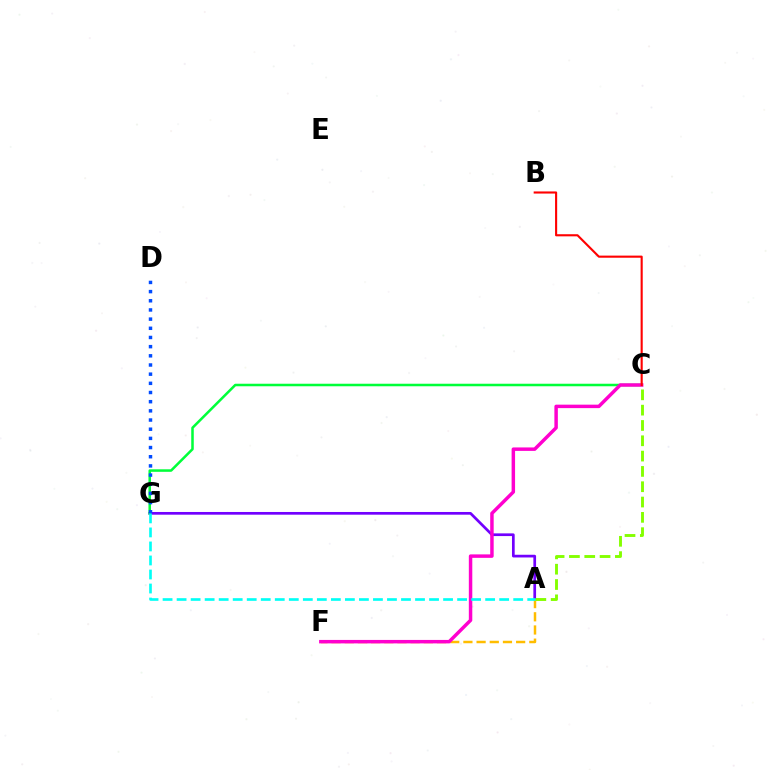{('A', 'G'): [{'color': '#7200ff', 'line_style': 'solid', 'thickness': 1.95}, {'color': '#00fff6', 'line_style': 'dashed', 'thickness': 1.91}], ('A', 'F'): [{'color': '#ffbd00', 'line_style': 'dashed', 'thickness': 1.79}], ('A', 'C'): [{'color': '#84ff00', 'line_style': 'dashed', 'thickness': 2.08}], ('C', 'G'): [{'color': '#00ff39', 'line_style': 'solid', 'thickness': 1.82}], ('C', 'F'): [{'color': '#ff00cf', 'line_style': 'solid', 'thickness': 2.49}], ('D', 'G'): [{'color': '#004bff', 'line_style': 'dotted', 'thickness': 2.49}], ('B', 'C'): [{'color': '#ff0000', 'line_style': 'solid', 'thickness': 1.52}]}